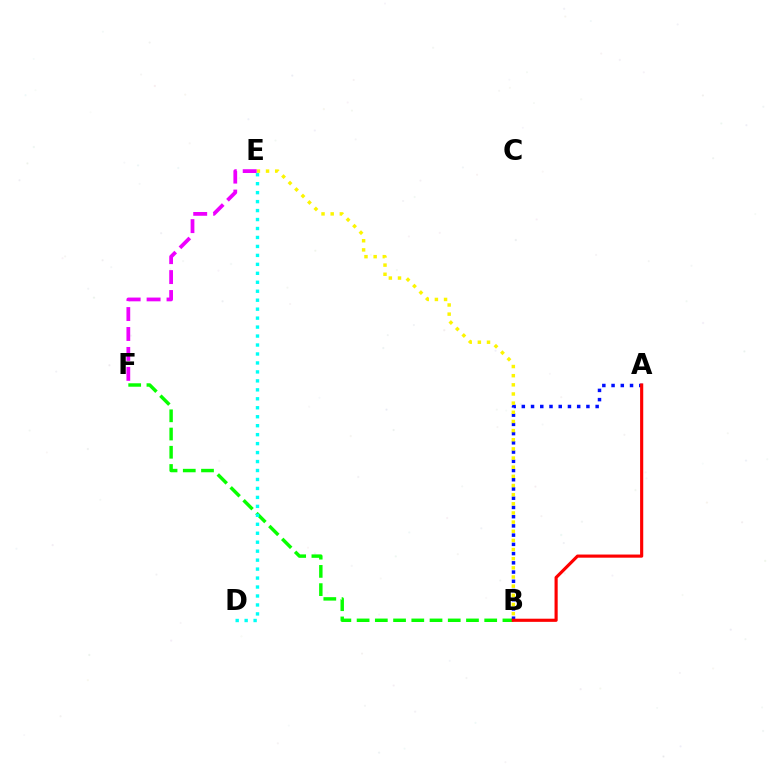{('B', 'F'): [{'color': '#08ff00', 'line_style': 'dashed', 'thickness': 2.48}], ('A', 'B'): [{'color': '#0010ff', 'line_style': 'dotted', 'thickness': 2.51}, {'color': '#ff0000', 'line_style': 'solid', 'thickness': 2.27}], ('D', 'E'): [{'color': '#00fff6', 'line_style': 'dotted', 'thickness': 2.44}], ('B', 'E'): [{'color': '#fcf500', 'line_style': 'dotted', 'thickness': 2.49}], ('E', 'F'): [{'color': '#ee00ff', 'line_style': 'dashed', 'thickness': 2.71}]}